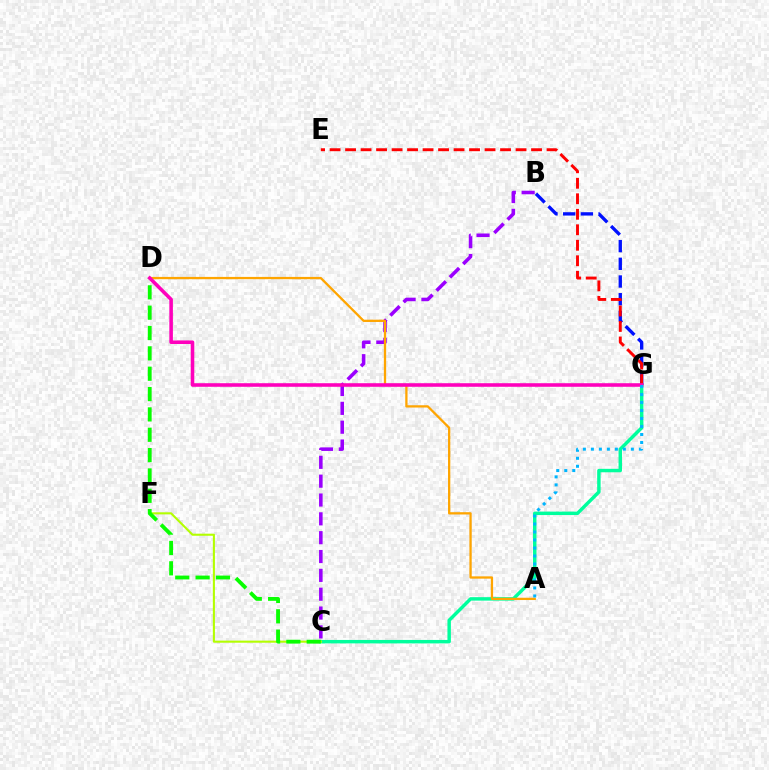{('C', 'G'): [{'color': '#00ff9d', 'line_style': 'solid', 'thickness': 2.49}], ('B', 'G'): [{'color': '#0010ff', 'line_style': 'dashed', 'thickness': 2.4}], ('C', 'F'): [{'color': '#b3ff00', 'line_style': 'solid', 'thickness': 1.51}], ('B', 'C'): [{'color': '#9b00ff', 'line_style': 'dashed', 'thickness': 2.56}], ('E', 'G'): [{'color': '#ff0000', 'line_style': 'dashed', 'thickness': 2.11}], ('C', 'D'): [{'color': '#08ff00', 'line_style': 'dashed', 'thickness': 2.76}], ('A', 'D'): [{'color': '#ffa500', 'line_style': 'solid', 'thickness': 1.65}], ('D', 'G'): [{'color': '#ff00bd', 'line_style': 'solid', 'thickness': 2.57}], ('A', 'G'): [{'color': '#00b5ff', 'line_style': 'dotted', 'thickness': 2.17}]}